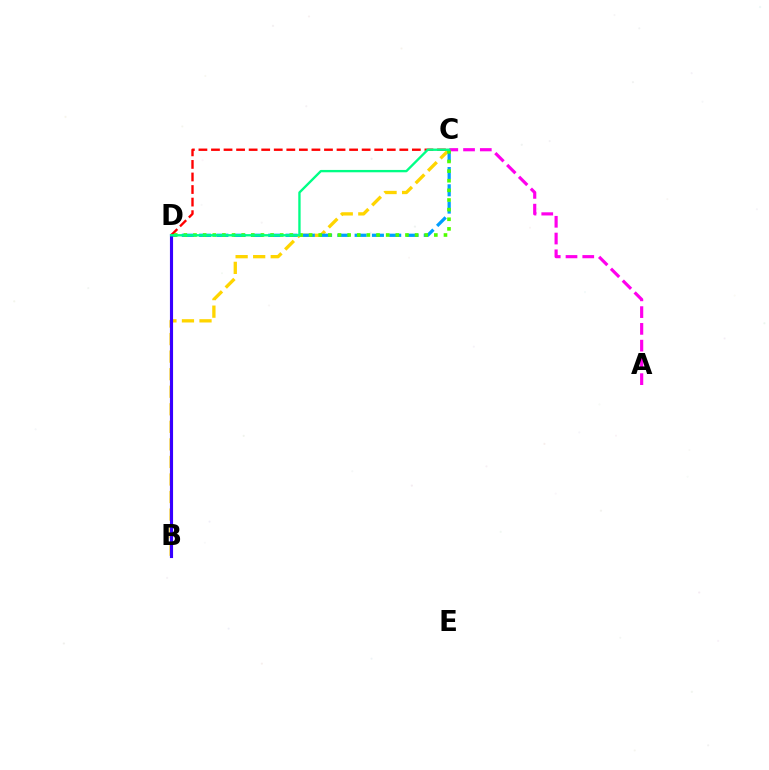{('B', 'C'): [{'color': '#ffd500', 'line_style': 'dashed', 'thickness': 2.38}], ('C', 'D'): [{'color': '#009eff', 'line_style': 'dashed', 'thickness': 2.35}, {'color': '#ff0000', 'line_style': 'dashed', 'thickness': 1.71}, {'color': '#4fff00', 'line_style': 'dotted', 'thickness': 2.62}, {'color': '#00ff86', 'line_style': 'solid', 'thickness': 1.69}], ('B', 'D'): [{'color': '#3700ff', 'line_style': 'solid', 'thickness': 2.25}], ('A', 'C'): [{'color': '#ff00ed', 'line_style': 'dashed', 'thickness': 2.28}]}